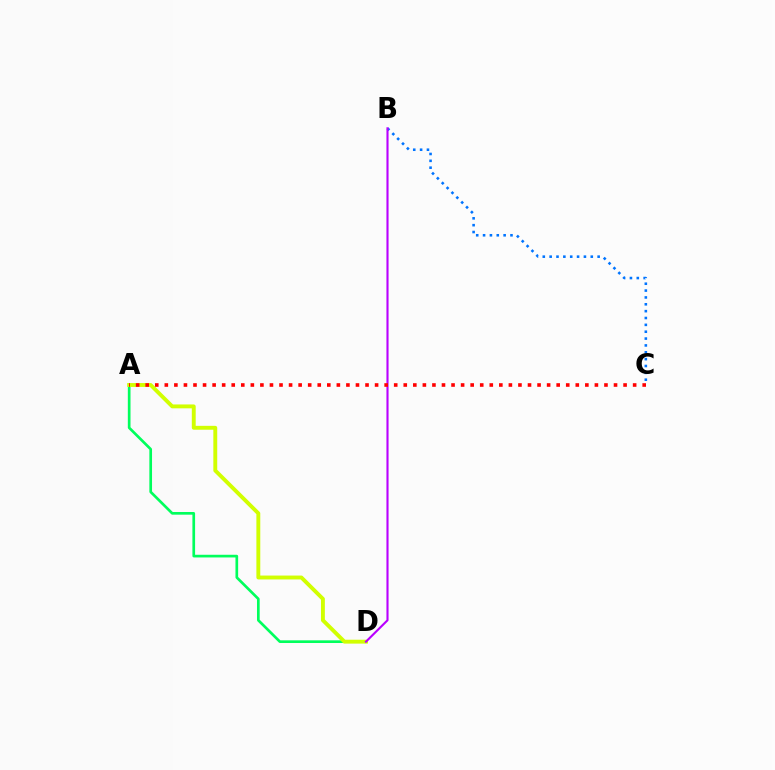{('A', 'D'): [{'color': '#00ff5c', 'line_style': 'solid', 'thickness': 1.93}, {'color': '#d1ff00', 'line_style': 'solid', 'thickness': 2.8}], ('B', 'C'): [{'color': '#0074ff', 'line_style': 'dotted', 'thickness': 1.86}], ('B', 'D'): [{'color': '#b900ff', 'line_style': 'solid', 'thickness': 1.52}], ('A', 'C'): [{'color': '#ff0000', 'line_style': 'dotted', 'thickness': 2.6}]}